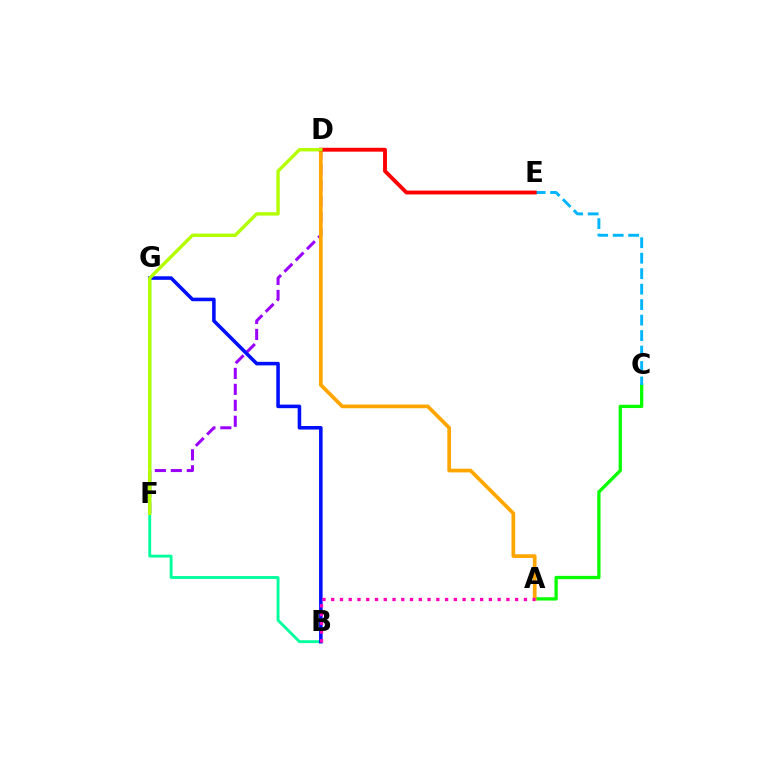{('A', 'C'): [{'color': '#08ff00', 'line_style': 'solid', 'thickness': 2.37}], ('B', 'G'): [{'color': '#00ff9d', 'line_style': 'solid', 'thickness': 2.06}, {'color': '#0010ff', 'line_style': 'solid', 'thickness': 2.56}], ('D', 'F'): [{'color': '#9b00ff', 'line_style': 'dashed', 'thickness': 2.17}, {'color': '#b3ff00', 'line_style': 'solid', 'thickness': 2.43}], ('C', 'E'): [{'color': '#00b5ff', 'line_style': 'dashed', 'thickness': 2.1}], ('A', 'D'): [{'color': '#ffa500', 'line_style': 'solid', 'thickness': 2.67}], ('D', 'E'): [{'color': '#ff0000', 'line_style': 'solid', 'thickness': 2.78}], ('A', 'B'): [{'color': '#ff00bd', 'line_style': 'dotted', 'thickness': 2.38}]}